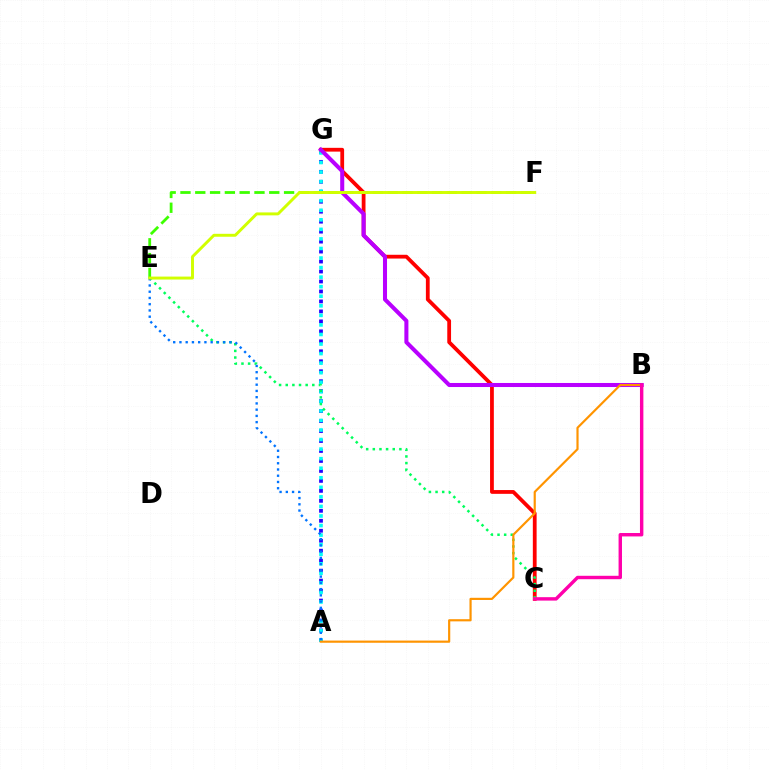{('A', 'G'): [{'color': '#2500ff', 'line_style': 'dotted', 'thickness': 2.71}, {'color': '#00fff6', 'line_style': 'dotted', 'thickness': 2.6}], ('C', 'G'): [{'color': '#ff0000', 'line_style': 'solid', 'thickness': 2.72}], ('E', 'F'): [{'color': '#3dff00', 'line_style': 'dashed', 'thickness': 2.01}, {'color': '#d1ff00', 'line_style': 'solid', 'thickness': 2.12}], ('B', 'G'): [{'color': '#b900ff', 'line_style': 'solid', 'thickness': 2.91}], ('C', 'E'): [{'color': '#00ff5c', 'line_style': 'dotted', 'thickness': 1.8}], ('A', 'B'): [{'color': '#ff9400', 'line_style': 'solid', 'thickness': 1.57}], ('B', 'C'): [{'color': '#ff00ac', 'line_style': 'solid', 'thickness': 2.46}], ('A', 'E'): [{'color': '#0074ff', 'line_style': 'dotted', 'thickness': 1.7}]}